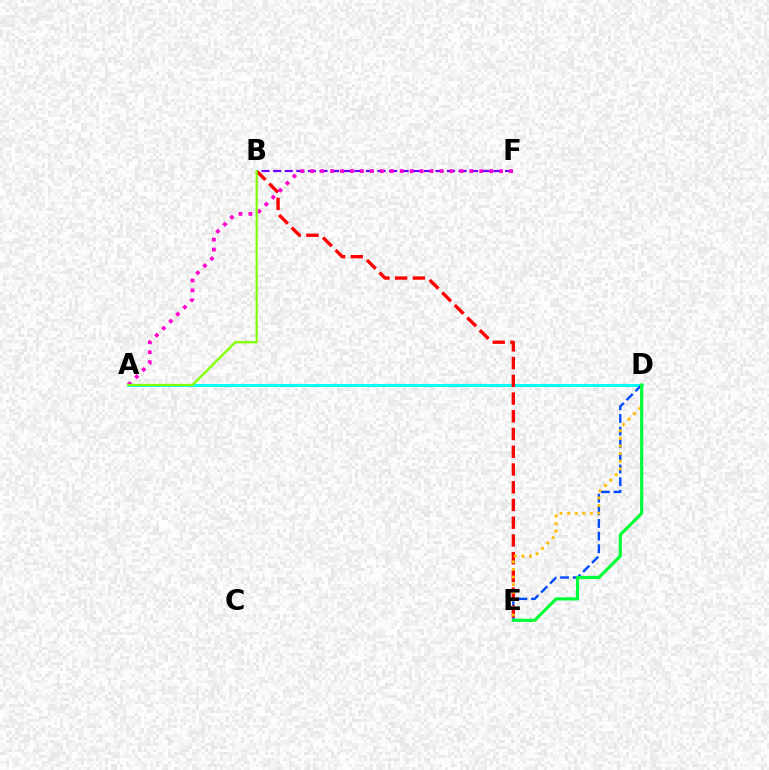{('A', 'D'): [{'color': '#00fff6', 'line_style': 'solid', 'thickness': 2.12}], ('D', 'E'): [{'color': '#004bff', 'line_style': 'dashed', 'thickness': 1.72}, {'color': '#ffbd00', 'line_style': 'dotted', 'thickness': 2.07}, {'color': '#00ff39', 'line_style': 'solid', 'thickness': 2.27}], ('B', 'E'): [{'color': '#ff0000', 'line_style': 'dashed', 'thickness': 2.41}], ('B', 'F'): [{'color': '#7200ff', 'line_style': 'dashed', 'thickness': 1.57}], ('A', 'F'): [{'color': '#ff00cf', 'line_style': 'dotted', 'thickness': 2.7}], ('A', 'B'): [{'color': '#84ff00', 'line_style': 'solid', 'thickness': 1.63}]}